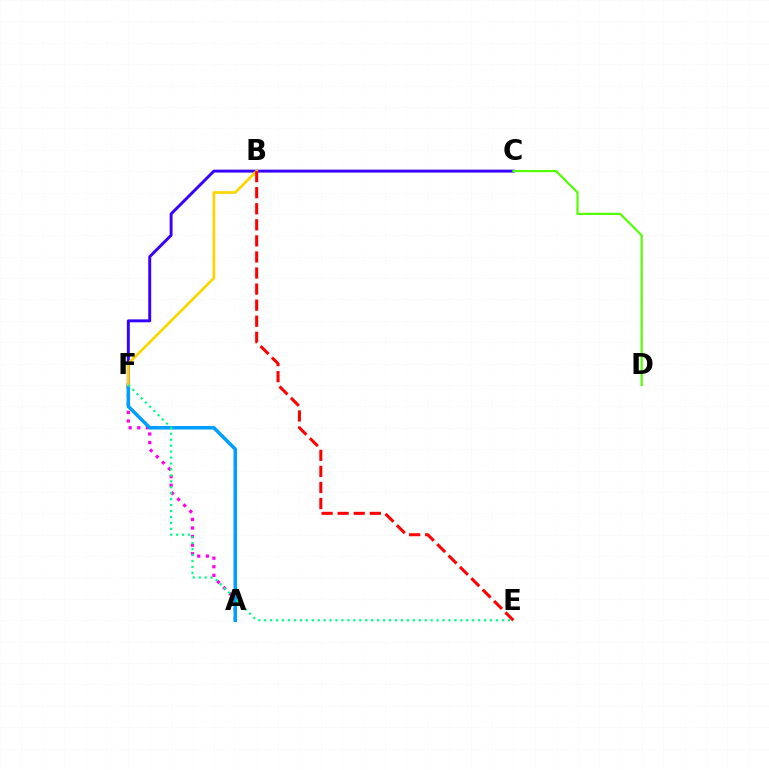{('A', 'F'): [{'color': '#ff00ed', 'line_style': 'dotted', 'thickness': 2.33}, {'color': '#009eff', 'line_style': 'solid', 'thickness': 2.54}], ('C', 'F'): [{'color': '#3700ff', 'line_style': 'solid', 'thickness': 2.11}], ('C', 'D'): [{'color': '#4fff00', 'line_style': 'solid', 'thickness': 1.55}], ('B', 'F'): [{'color': '#ffd500', 'line_style': 'solid', 'thickness': 1.97}], ('B', 'E'): [{'color': '#ff0000', 'line_style': 'dashed', 'thickness': 2.18}], ('E', 'F'): [{'color': '#00ff86', 'line_style': 'dotted', 'thickness': 1.61}]}